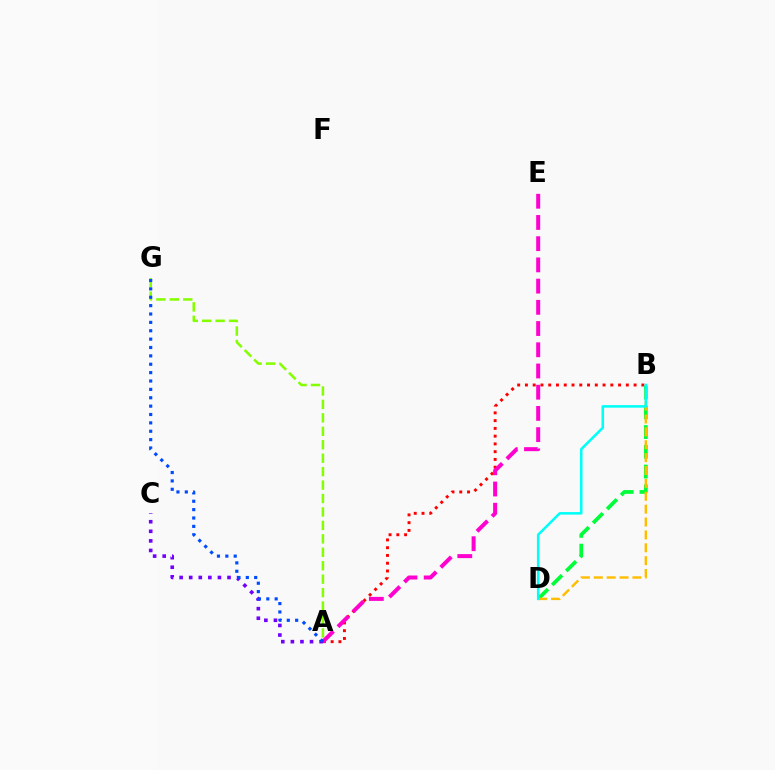{('A', 'B'): [{'color': '#ff0000', 'line_style': 'dotted', 'thickness': 2.11}], ('A', 'G'): [{'color': '#84ff00', 'line_style': 'dashed', 'thickness': 1.83}, {'color': '#004bff', 'line_style': 'dotted', 'thickness': 2.28}], ('A', 'C'): [{'color': '#7200ff', 'line_style': 'dotted', 'thickness': 2.6}], ('A', 'E'): [{'color': '#ff00cf', 'line_style': 'dashed', 'thickness': 2.88}], ('B', 'D'): [{'color': '#00ff39', 'line_style': 'dashed', 'thickness': 2.68}, {'color': '#ffbd00', 'line_style': 'dashed', 'thickness': 1.75}, {'color': '#00fff6', 'line_style': 'solid', 'thickness': 1.83}]}